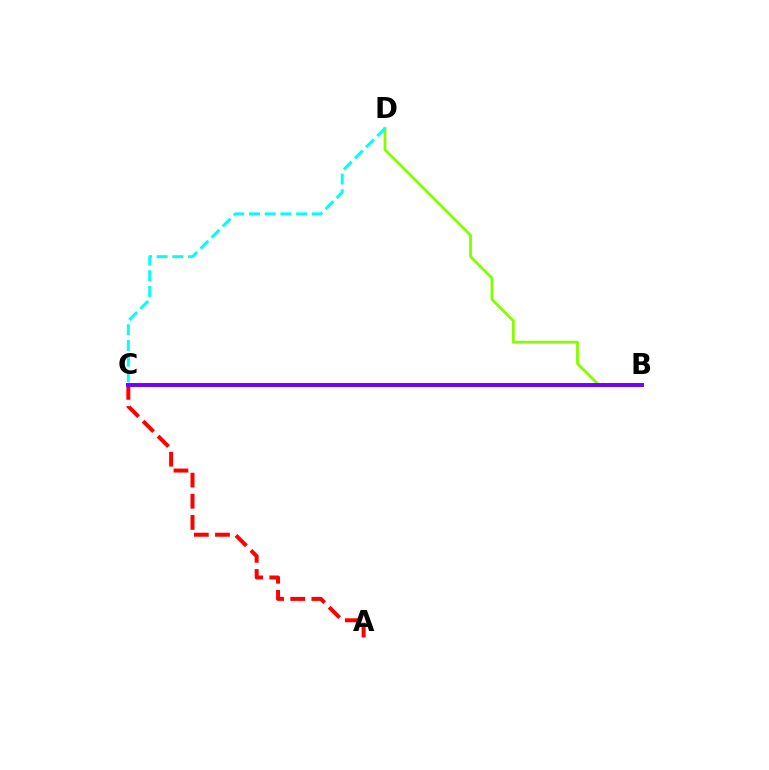{('B', 'D'): [{'color': '#84ff00', 'line_style': 'solid', 'thickness': 2.04}], ('A', 'C'): [{'color': '#ff0000', 'line_style': 'dashed', 'thickness': 2.87}], ('B', 'C'): [{'color': '#7200ff', 'line_style': 'solid', 'thickness': 2.85}], ('C', 'D'): [{'color': '#00fff6', 'line_style': 'dashed', 'thickness': 2.14}]}